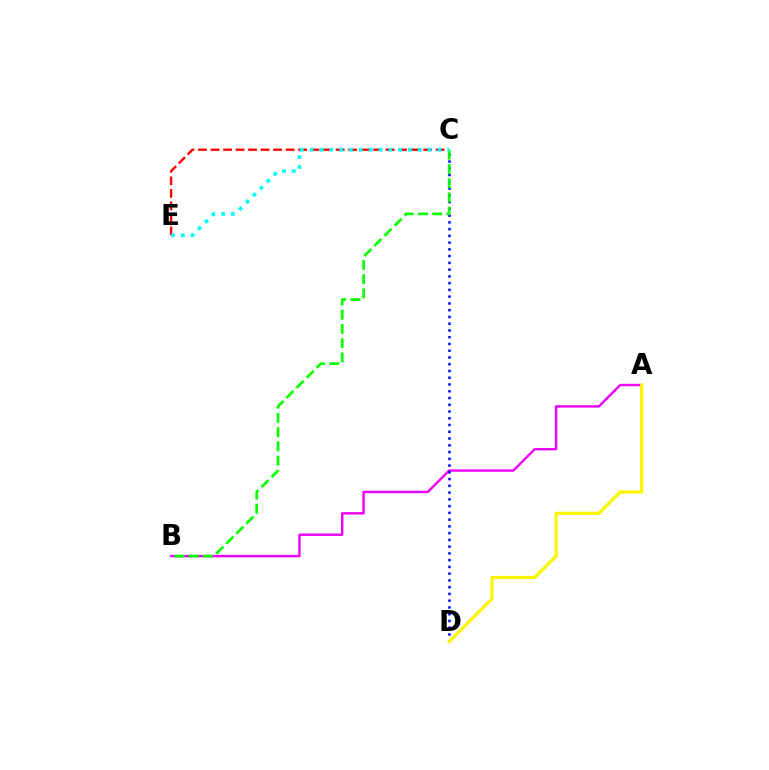{('A', 'B'): [{'color': '#ee00ff', 'line_style': 'solid', 'thickness': 1.74}], ('C', 'D'): [{'color': '#0010ff', 'line_style': 'dotted', 'thickness': 1.84}], ('B', 'C'): [{'color': '#08ff00', 'line_style': 'dashed', 'thickness': 1.93}], ('C', 'E'): [{'color': '#ff0000', 'line_style': 'dashed', 'thickness': 1.7}, {'color': '#00fff6', 'line_style': 'dotted', 'thickness': 2.67}], ('A', 'D'): [{'color': '#fcf500', 'line_style': 'solid', 'thickness': 2.31}]}